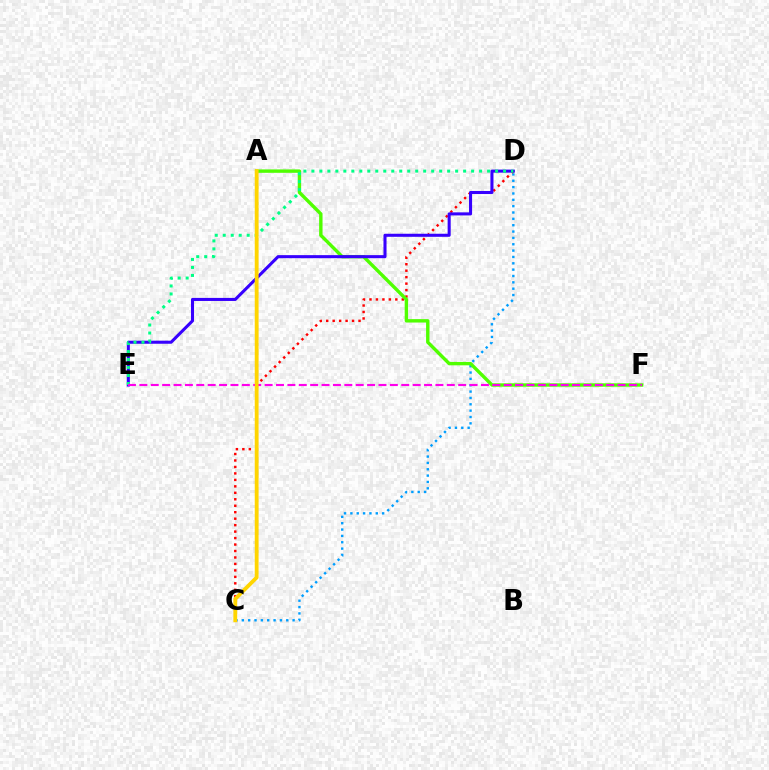{('C', 'D'): [{'color': '#009eff', 'line_style': 'dotted', 'thickness': 1.72}, {'color': '#ff0000', 'line_style': 'dotted', 'thickness': 1.76}], ('A', 'F'): [{'color': '#4fff00', 'line_style': 'solid', 'thickness': 2.45}], ('D', 'E'): [{'color': '#3700ff', 'line_style': 'solid', 'thickness': 2.2}, {'color': '#00ff86', 'line_style': 'dotted', 'thickness': 2.17}], ('E', 'F'): [{'color': '#ff00ed', 'line_style': 'dashed', 'thickness': 1.55}], ('A', 'C'): [{'color': '#ffd500', 'line_style': 'solid', 'thickness': 2.76}]}